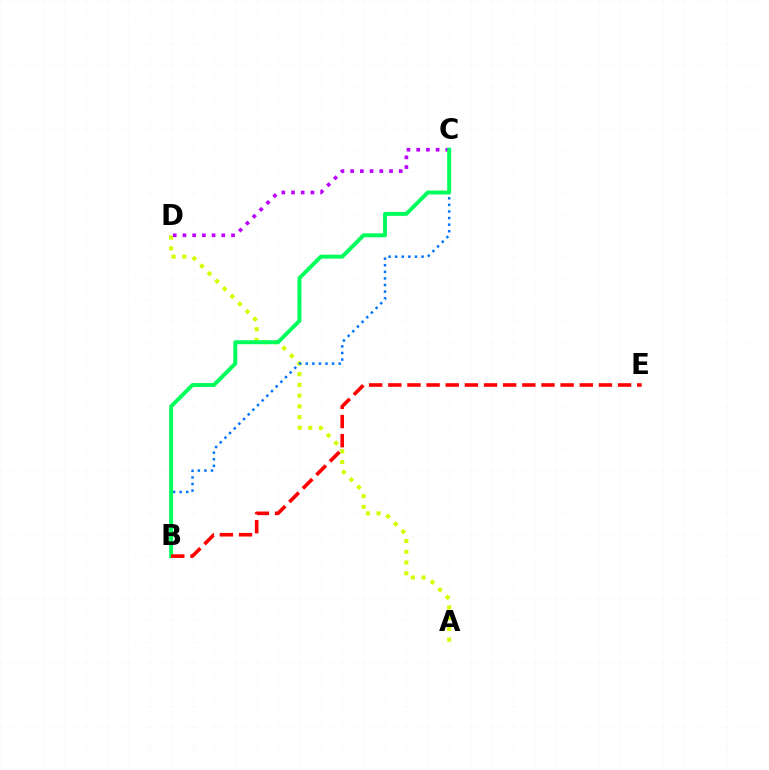{('A', 'D'): [{'color': '#d1ff00', 'line_style': 'dotted', 'thickness': 2.92}], ('B', 'C'): [{'color': '#0074ff', 'line_style': 'dotted', 'thickness': 1.79}, {'color': '#00ff5c', 'line_style': 'solid', 'thickness': 2.84}], ('C', 'D'): [{'color': '#b900ff', 'line_style': 'dotted', 'thickness': 2.64}], ('B', 'E'): [{'color': '#ff0000', 'line_style': 'dashed', 'thickness': 2.6}]}